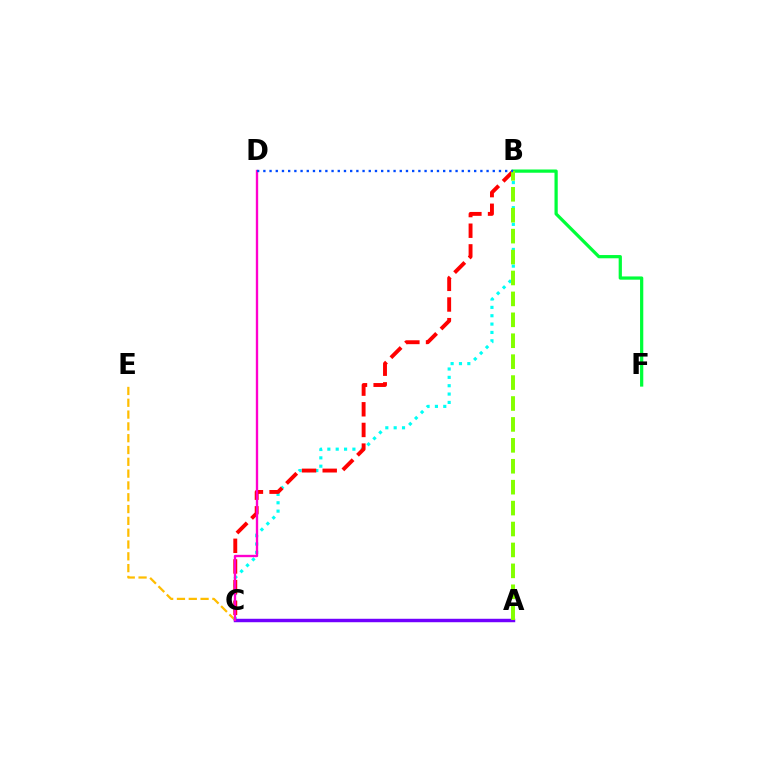{('C', 'E'): [{'color': '#ffbd00', 'line_style': 'dashed', 'thickness': 1.6}], ('B', 'F'): [{'color': '#00ff39', 'line_style': 'solid', 'thickness': 2.33}], ('B', 'C'): [{'color': '#00fff6', 'line_style': 'dotted', 'thickness': 2.27}, {'color': '#ff0000', 'line_style': 'dashed', 'thickness': 2.81}], ('A', 'C'): [{'color': '#7200ff', 'line_style': 'solid', 'thickness': 2.48}], ('A', 'B'): [{'color': '#84ff00', 'line_style': 'dashed', 'thickness': 2.84}], ('C', 'D'): [{'color': '#ff00cf', 'line_style': 'solid', 'thickness': 1.69}], ('B', 'D'): [{'color': '#004bff', 'line_style': 'dotted', 'thickness': 1.68}]}